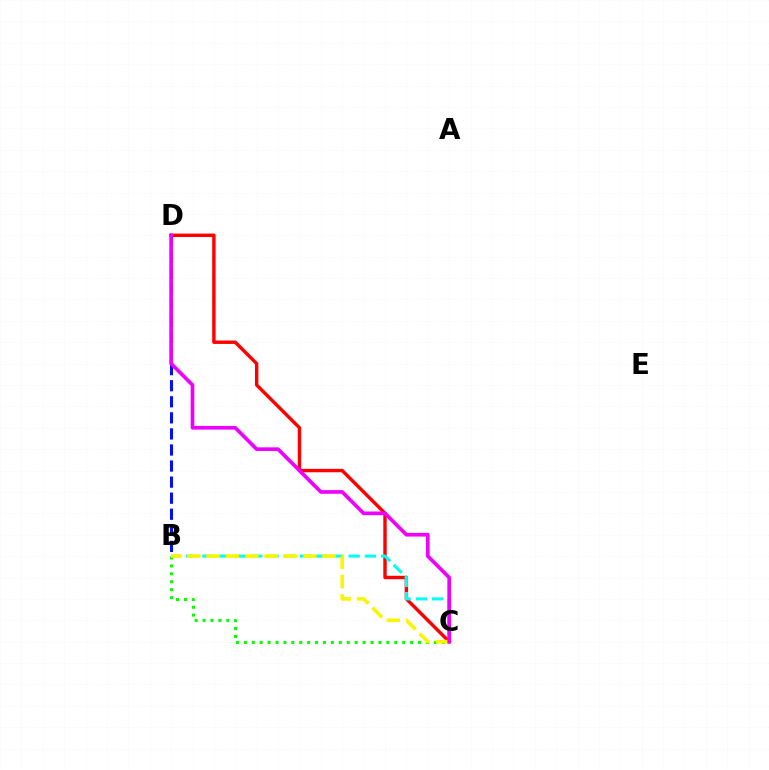{('B', 'C'): [{'color': '#08ff00', 'line_style': 'dotted', 'thickness': 2.15}, {'color': '#00fff6', 'line_style': 'dashed', 'thickness': 2.21}, {'color': '#fcf500', 'line_style': 'dashed', 'thickness': 2.62}], ('C', 'D'): [{'color': '#ff0000', 'line_style': 'solid', 'thickness': 2.46}, {'color': '#ee00ff', 'line_style': 'solid', 'thickness': 2.64}], ('B', 'D'): [{'color': '#0010ff', 'line_style': 'dashed', 'thickness': 2.18}]}